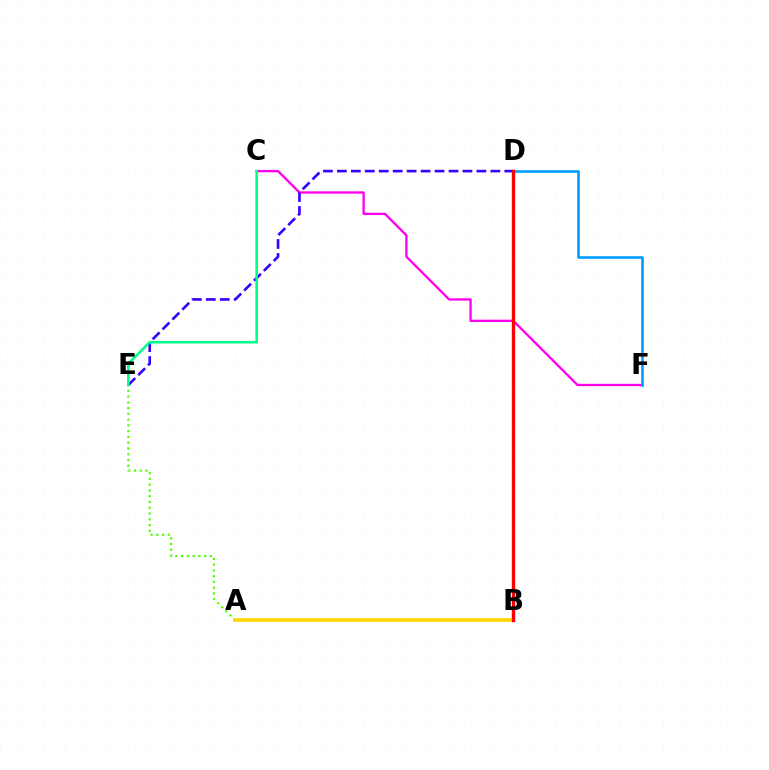{('C', 'F'): [{'color': '#ff00ed', 'line_style': 'solid', 'thickness': 1.67}], ('D', 'F'): [{'color': '#009eff', 'line_style': 'solid', 'thickness': 1.88}], ('A', 'E'): [{'color': '#4fff00', 'line_style': 'dotted', 'thickness': 1.57}], ('D', 'E'): [{'color': '#3700ff', 'line_style': 'dashed', 'thickness': 1.9}], ('A', 'B'): [{'color': '#ffd500', 'line_style': 'solid', 'thickness': 2.57}], ('B', 'D'): [{'color': '#ff0000', 'line_style': 'solid', 'thickness': 2.41}], ('C', 'E'): [{'color': '#00ff86', 'line_style': 'solid', 'thickness': 1.86}]}